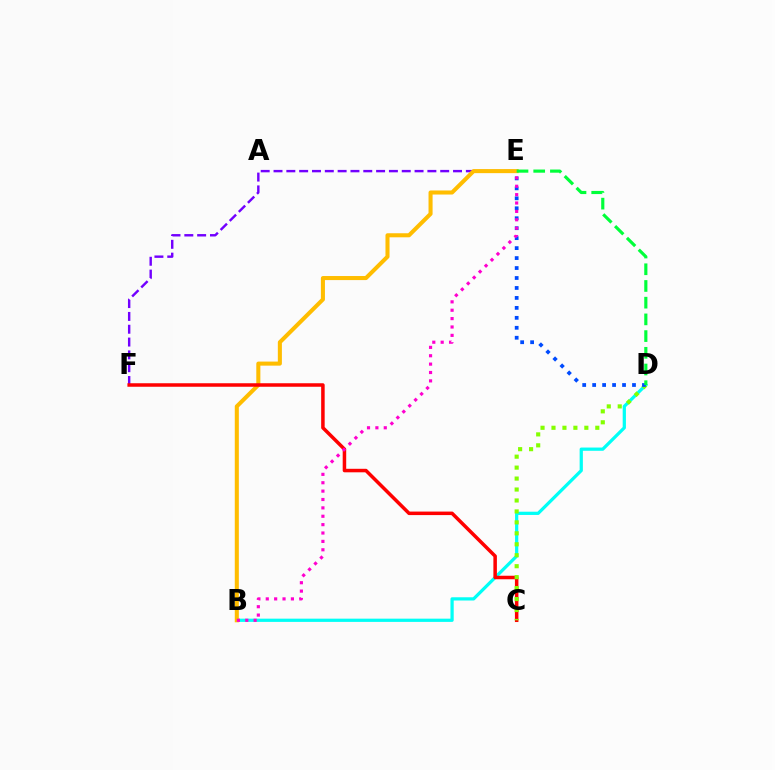{('E', 'F'): [{'color': '#7200ff', 'line_style': 'dashed', 'thickness': 1.74}], ('B', 'D'): [{'color': '#00fff6', 'line_style': 'solid', 'thickness': 2.33}], ('B', 'E'): [{'color': '#ffbd00', 'line_style': 'solid', 'thickness': 2.92}, {'color': '#ff00cf', 'line_style': 'dotted', 'thickness': 2.28}], ('C', 'F'): [{'color': '#ff0000', 'line_style': 'solid', 'thickness': 2.53}], ('C', 'D'): [{'color': '#84ff00', 'line_style': 'dotted', 'thickness': 2.98}], ('D', 'E'): [{'color': '#004bff', 'line_style': 'dotted', 'thickness': 2.71}, {'color': '#00ff39', 'line_style': 'dashed', 'thickness': 2.27}]}